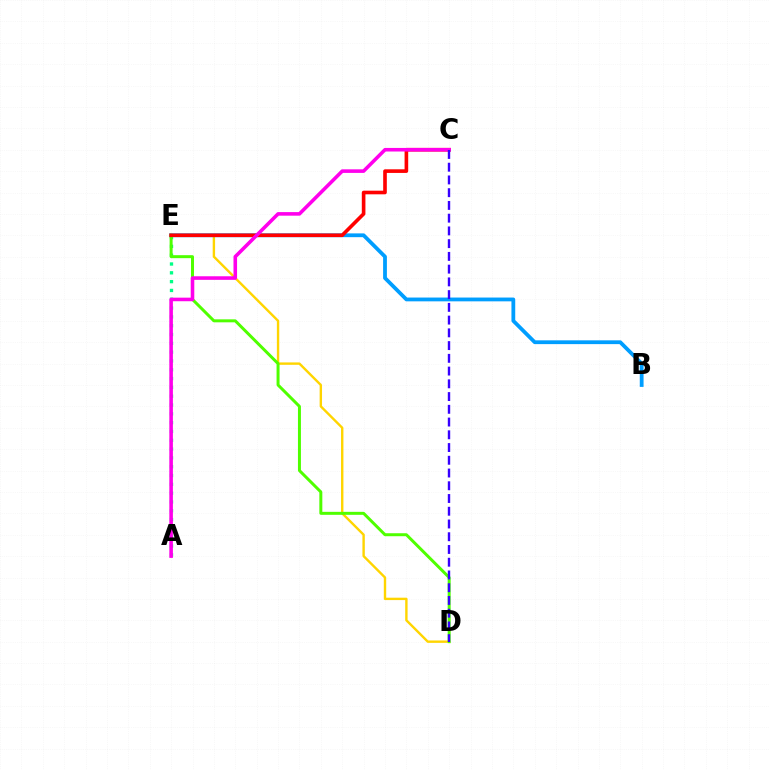{('D', 'E'): [{'color': '#ffd500', 'line_style': 'solid', 'thickness': 1.72}, {'color': '#4fff00', 'line_style': 'solid', 'thickness': 2.15}], ('B', 'E'): [{'color': '#009eff', 'line_style': 'solid', 'thickness': 2.73}], ('A', 'E'): [{'color': '#00ff86', 'line_style': 'dotted', 'thickness': 2.39}], ('C', 'E'): [{'color': '#ff0000', 'line_style': 'solid', 'thickness': 2.61}], ('A', 'C'): [{'color': '#ff00ed', 'line_style': 'solid', 'thickness': 2.58}], ('C', 'D'): [{'color': '#3700ff', 'line_style': 'dashed', 'thickness': 1.73}]}